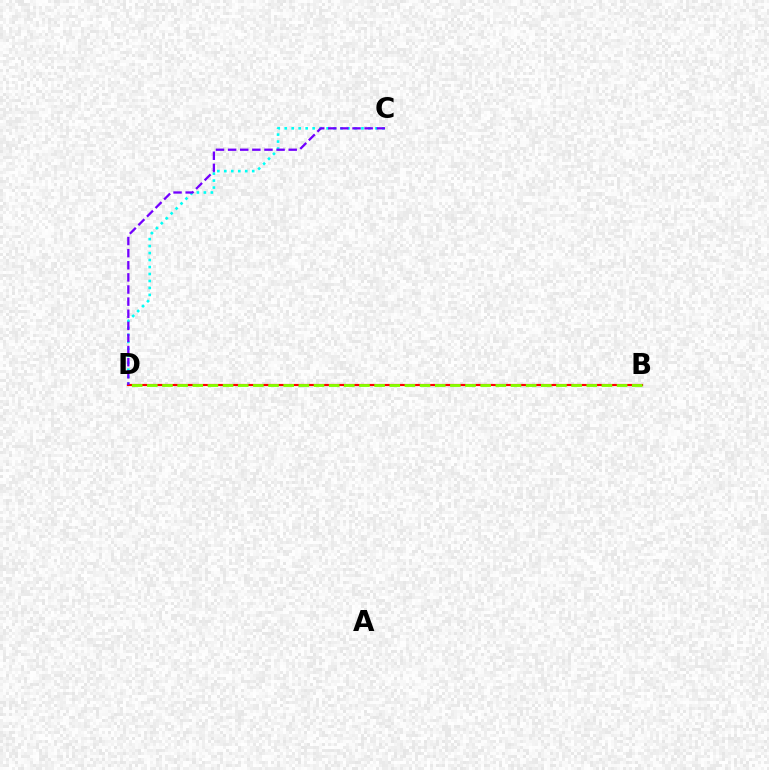{('C', 'D'): [{'color': '#00fff6', 'line_style': 'dotted', 'thickness': 1.89}, {'color': '#7200ff', 'line_style': 'dashed', 'thickness': 1.65}], ('B', 'D'): [{'color': '#ff0000', 'line_style': 'solid', 'thickness': 1.56}, {'color': '#84ff00', 'line_style': 'dashed', 'thickness': 2.06}]}